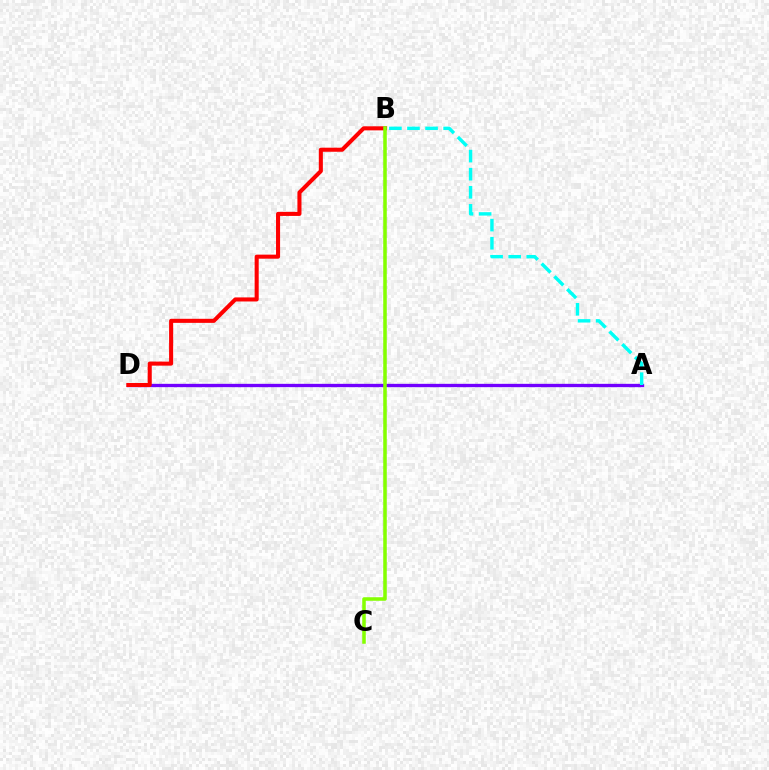{('A', 'D'): [{'color': '#7200ff', 'line_style': 'solid', 'thickness': 2.39}], ('A', 'B'): [{'color': '#00fff6', 'line_style': 'dashed', 'thickness': 2.46}], ('B', 'D'): [{'color': '#ff0000', 'line_style': 'solid', 'thickness': 2.93}], ('B', 'C'): [{'color': '#84ff00', 'line_style': 'solid', 'thickness': 2.55}]}